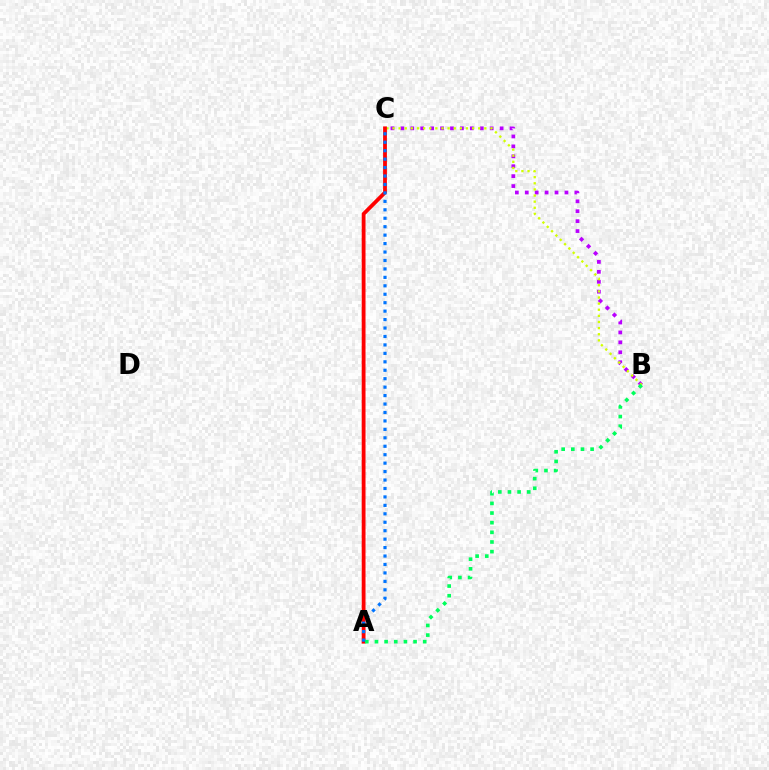{('B', 'C'): [{'color': '#b900ff', 'line_style': 'dotted', 'thickness': 2.7}, {'color': '#d1ff00', 'line_style': 'dotted', 'thickness': 1.66}], ('A', 'C'): [{'color': '#ff0000', 'line_style': 'solid', 'thickness': 2.74}, {'color': '#0074ff', 'line_style': 'dotted', 'thickness': 2.29}], ('A', 'B'): [{'color': '#00ff5c', 'line_style': 'dotted', 'thickness': 2.62}]}